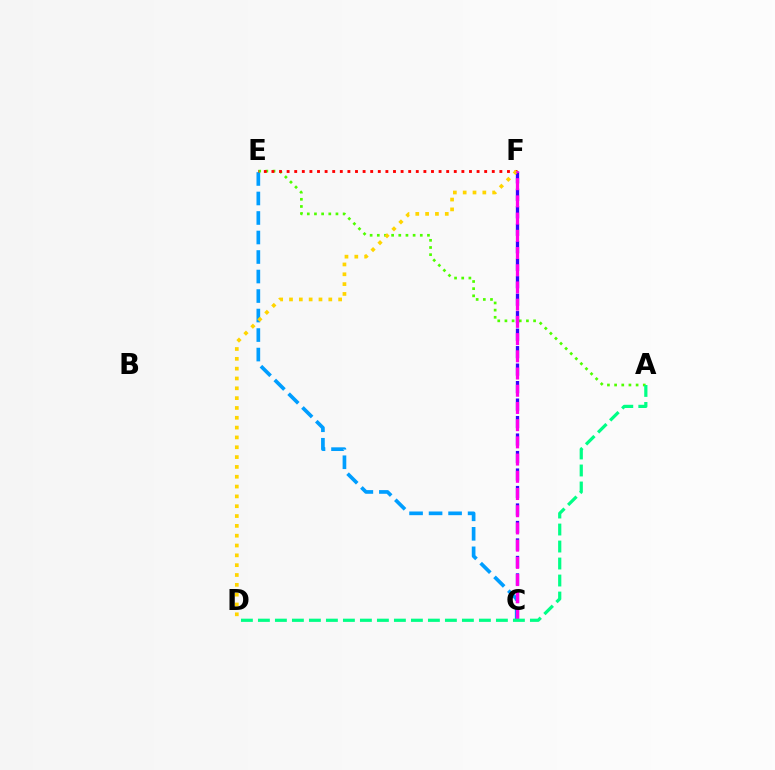{('C', 'E'): [{'color': '#009eff', 'line_style': 'dashed', 'thickness': 2.65}], ('A', 'E'): [{'color': '#4fff00', 'line_style': 'dotted', 'thickness': 1.95}], ('C', 'F'): [{'color': '#3700ff', 'line_style': 'dashed', 'thickness': 2.38}, {'color': '#ff00ed', 'line_style': 'dashed', 'thickness': 2.34}], ('E', 'F'): [{'color': '#ff0000', 'line_style': 'dotted', 'thickness': 2.06}], ('D', 'F'): [{'color': '#ffd500', 'line_style': 'dotted', 'thickness': 2.67}], ('A', 'D'): [{'color': '#00ff86', 'line_style': 'dashed', 'thickness': 2.31}]}